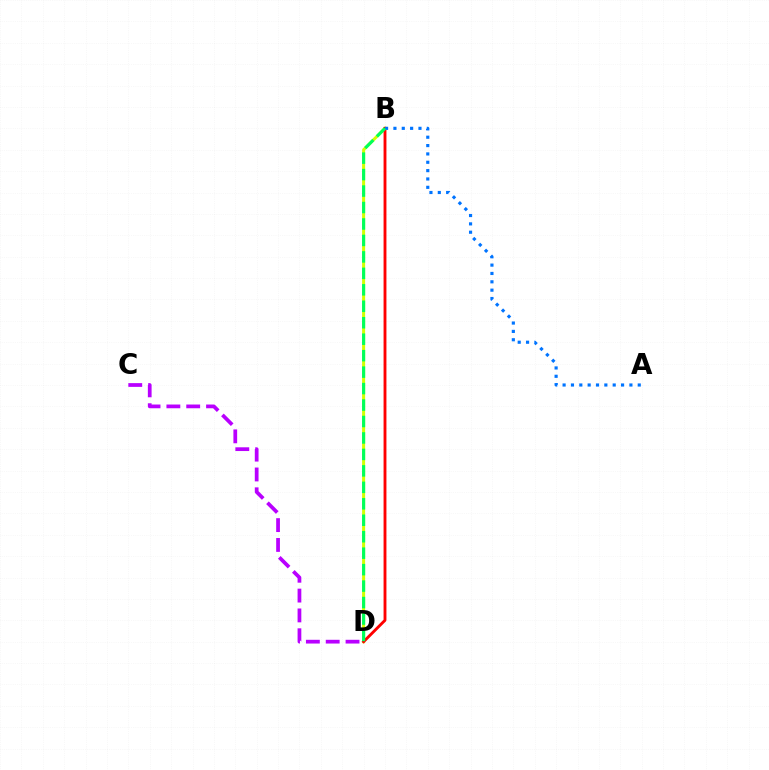{('C', 'D'): [{'color': '#b900ff', 'line_style': 'dashed', 'thickness': 2.69}], ('B', 'D'): [{'color': '#d1ff00', 'line_style': 'solid', 'thickness': 2.17}, {'color': '#ff0000', 'line_style': 'solid', 'thickness': 2.07}, {'color': '#00ff5c', 'line_style': 'dashed', 'thickness': 2.24}], ('A', 'B'): [{'color': '#0074ff', 'line_style': 'dotted', 'thickness': 2.27}]}